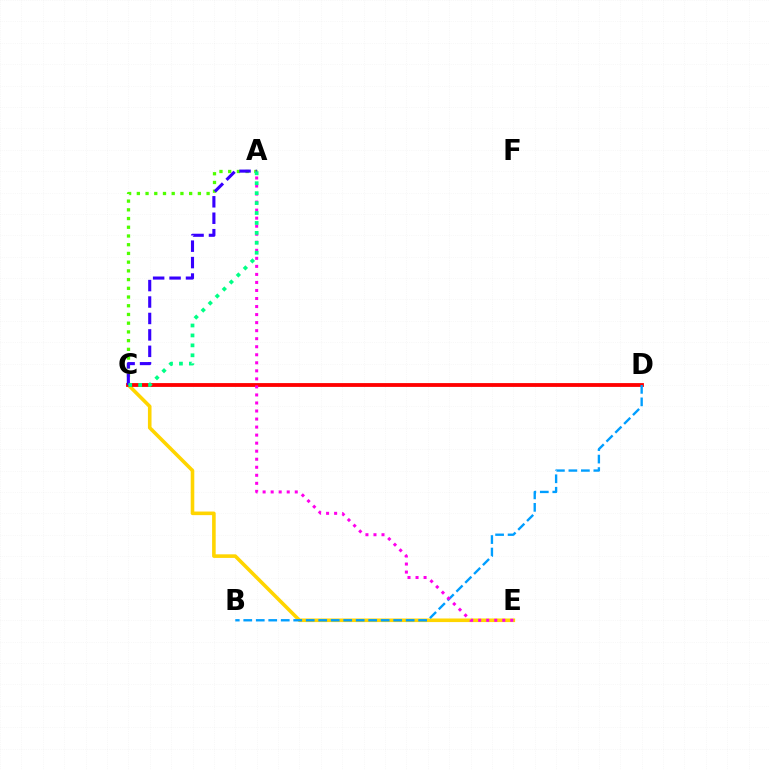{('A', 'C'): [{'color': '#4fff00', 'line_style': 'dotted', 'thickness': 2.37}, {'color': '#3700ff', 'line_style': 'dashed', 'thickness': 2.23}, {'color': '#00ff86', 'line_style': 'dotted', 'thickness': 2.7}], ('C', 'E'): [{'color': '#ffd500', 'line_style': 'solid', 'thickness': 2.59}], ('C', 'D'): [{'color': '#ff0000', 'line_style': 'solid', 'thickness': 2.75}], ('B', 'D'): [{'color': '#009eff', 'line_style': 'dashed', 'thickness': 1.7}], ('A', 'E'): [{'color': '#ff00ed', 'line_style': 'dotted', 'thickness': 2.18}]}